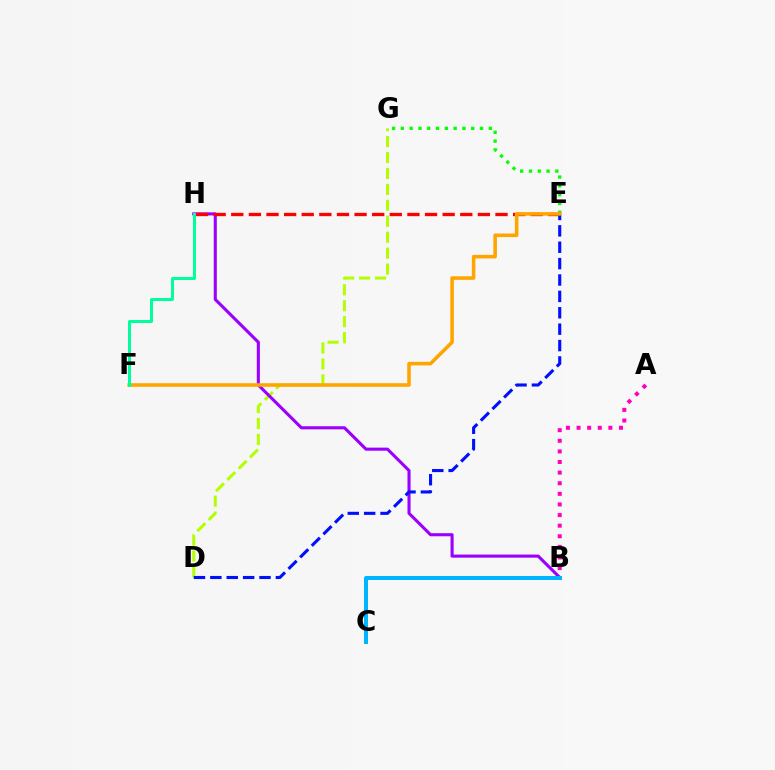{('A', 'B'): [{'color': '#ff00bd', 'line_style': 'dotted', 'thickness': 2.88}], ('E', 'G'): [{'color': '#08ff00', 'line_style': 'dotted', 'thickness': 2.39}], ('D', 'G'): [{'color': '#b3ff00', 'line_style': 'dashed', 'thickness': 2.17}], ('B', 'H'): [{'color': '#9b00ff', 'line_style': 'solid', 'thickness': 2.22}], ('B', 'C'): [{'color': '#00b5ff', 'line_style': 'solid', 'thickness': 2.88}], ('E', 'H'): [{'color': '#ff0000', 'line_style': 'dashed', 'thickness': 2.39}], ('D', 'E'): [{'color': '#0010ff', 'line_style': 'dashed', 'thickness': 2.23}], ('E', 'F'): [{'color': '#ffa500', 'line_style': 'solid', 'thickness': 2.57}], ('F', 'H'): [{'color': '#00ff9d', 'line_style': 'solid', 'thickness': 2.15}]}